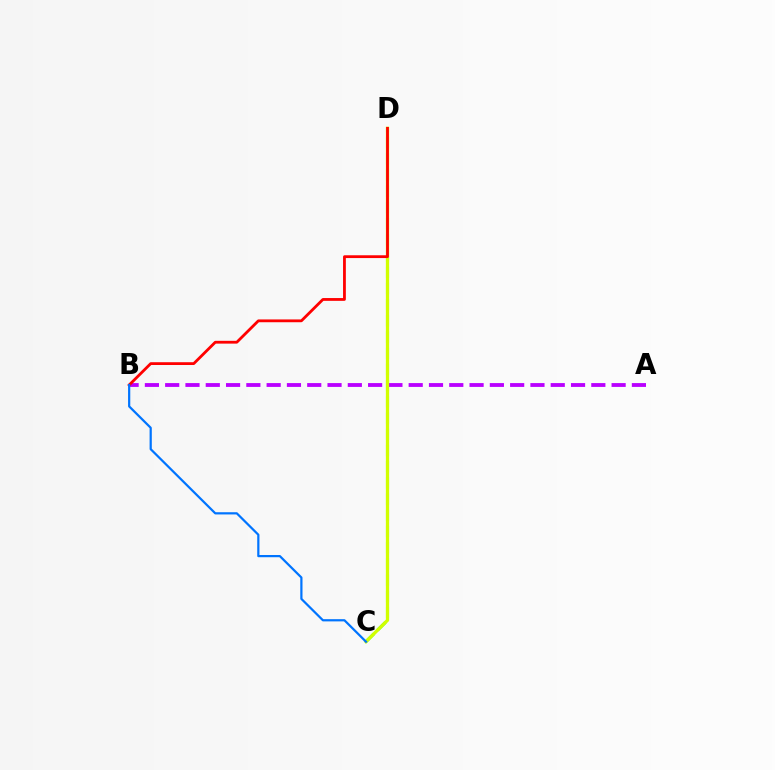{('C', 'D'): [{'color': '#00ff5c', 'line_style': 'dashed', 'thickness': 2.2}, {'color': '#d1ff00', 'line_style': 'solid', 'thickness': 2.35}], ('A', 'B'): [{'color': '#b900ff', 'line_style': 'dashed', 'thickness': 2.76}], ('B', 'D'): [{'color': '#ff0000', 'line_style': 'solid', 'thickness': 2.01}], ('B', 'C'): [{'color': '#0074ff', 'line_style': 'solid', 'thickness': 1.6}]}